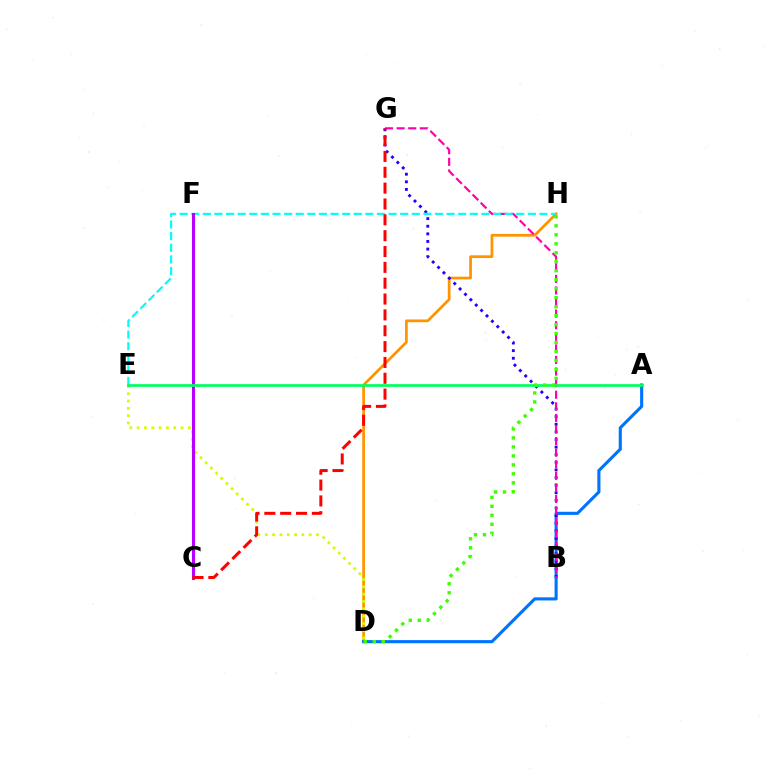{('D', 'H'): [{'color': '#ff9400', 'line_style': 'solid', 'thickness': 1.97}, {'color': '#3dff00', 'line_style': 'dotted', 'thickness': 2.44}], ('A', 'D'): [{'color': '#0074ff', 'line_style': 'solid', 'thickness': 2.24}], ('B', 'G'): [{'color': '#2500ff', 'line_style': 'dotted', 'thickness': 2.07}, {'color': '#ff00ac', 'line_style': 'dashed', 'thickness': 1.57}], ('E', 'H'): [{'color': '#00fff6', 'line_style': 'dashed', 'thickness': 1.58}], ('D', 'E'): [{'color': '#d1ff00', 'line_style': 'dotted', 'thickness': 1.99}], ('C', 'F'): [{'color': '#b900ff', 'line_style': 'solid', 'thickness': 2.2}], ('A', 'E'): [{'color': '#00ff5c', 'line_style': 'solid', 'thickness': 1.96}], ('C', 'G'): [{'color': '#ff0000', 'line_style': 'dashed', 'thickness': 2.15}]}